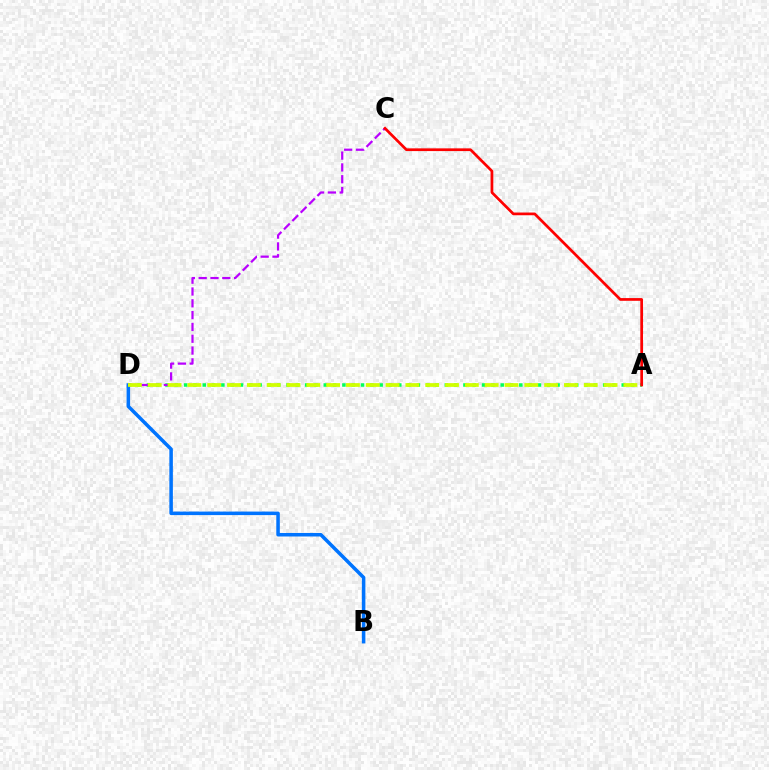{('A', 'D'): [{'color': '#00ff5c', 'line_style': 'dotted', 'thickness': 2.53}, {'color': '#d1ff00', 'line_style': 'dashed', 'thickness': 2.69}], ('C', 'D'): [{'color': '#b900ff', 'line_style': 'dashed', 'thickness': 1.6}], ('B', 'D'): [{'color': '#0074ff', 'line_style': 'solid', 'thickness': 2.54}], ('A', 'C'): [{'color': '#ff0000', 'line_style': 'solid', 'thickness': 1.96}]}